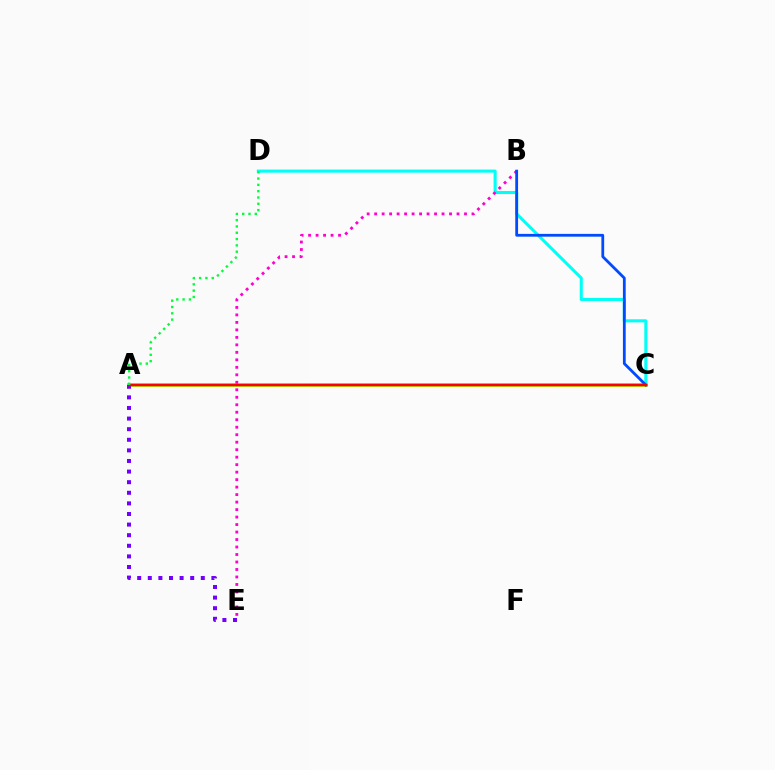{('C', 'D'): [{'color': '#00fff6', 'line_style': 'solid', 'thickness': 2.21}], ('A', 'C'): [{'color': '#84ff00', 'line_style': 'solid', 'thickness': 2.67}, {'color': '#ffbd00', 'line_style': 'dashed', 'thickness': 1.54}, {'color': '#ff0000', 'line_style': 'solid', 'thickness': 1.77}], ('B', 'E'): [{'color': '#ff00cf', 'line_style': 'dotted', 'thickness': 2.03}], ('B', 'C'): [{'color': '#004bff', 'line_style': 'solid', 'thickness': 2.01}], ('A', 'E'): [{'color': '#7200ff', 'line_style': 'dotted', 'thickness': 2.88}], ('A', 'D'): [{'color': '#00ff39', 'line_style': 'dotted', 'thickness': 1.71}]}